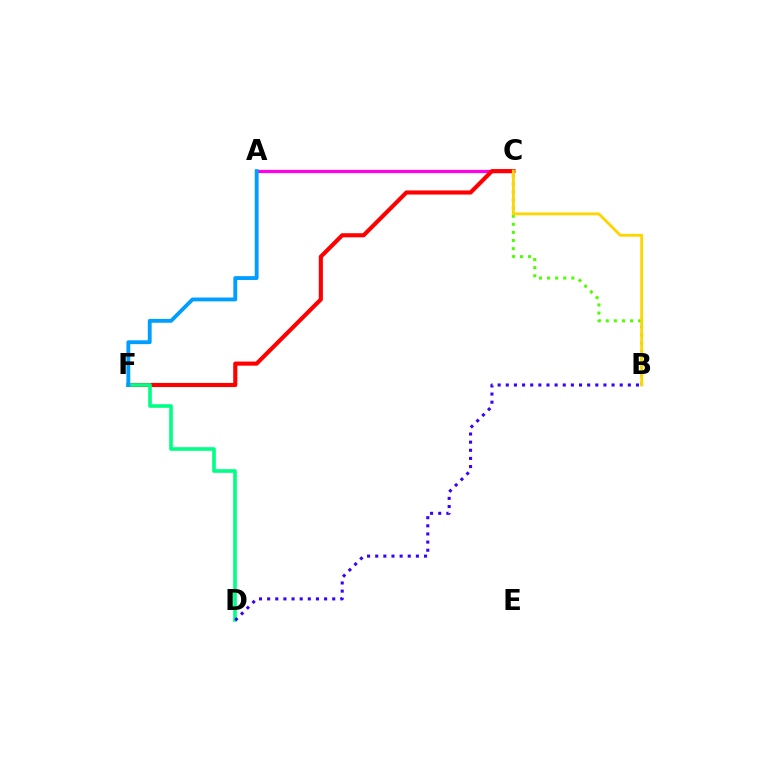{('A', 'C'): [{'color': '#ff00ed', 'line_style': 'solid', 'thickness': 2.32}], ('B', 'C'): [{'color': '#4fff00', 'line_style': 'dotted', 'thickness': 2.2}, {'color': '#ffd500', 'line_style': 'solid', 'thickness': 2.04}], ('C', 'F'): [{'color': '#ff0000', 'line_style': 'solid', 'thickness': 2.97}], ('D', 'F'): [{'color': '#00ff86', 'line_style': 'solid', 'thickness': 2.62}], ('A', 'F'): [{'color': '#009eff', 'line_style': 'solid', 'thickness': 2.77}], ('B', 'D'): [{'color': '#3700ff', 'line_style': 'dotted', 'thickness': 2.21}]}